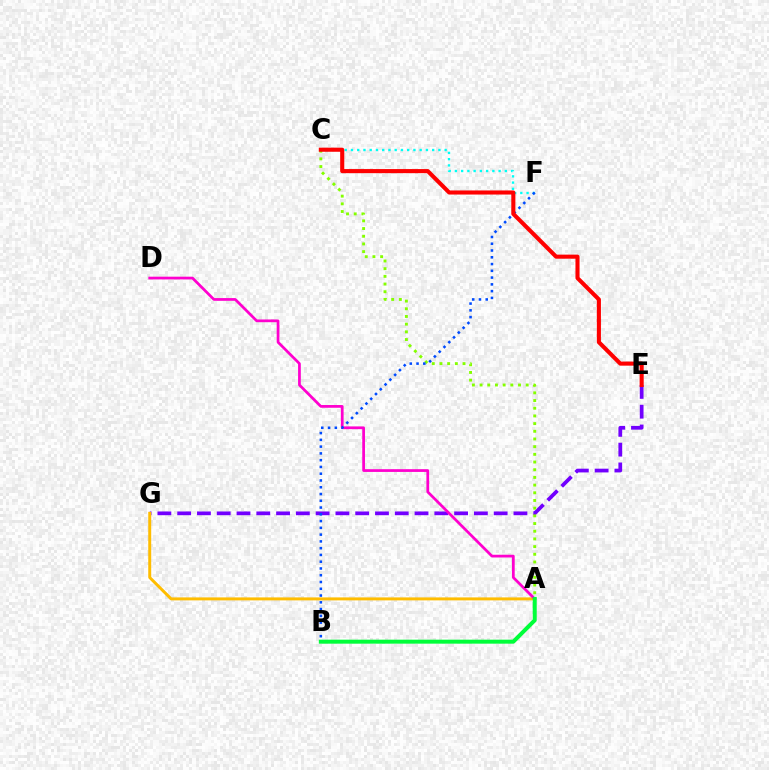{('E', 'G'): [{'color': '#7200ff', 'line_style': 'dashed', 'thickness': 2.69}], ('A', 'G'): [{'color': '#ffbd00', 'line_style': 'solid', 'thickness': 2.13}], ('C', 'F'): [{'color': '#00fff6', 'line_style': 'dotted', 'thickness': 1.7}], ('A', 'D'): [{'color': '#ff00cf', 'line_style': 'solid', 'thickness': 1.97}], ('A', 'C'): [{'color': '#84ff00', 'line_style': 'dotted', 'thickness': 2.09}], ('A', 'B'): [{'color': '#00ff39', 'line_style': 'solid', 'thickness': 2.87}], ('B', 'F'): [{'color': '#004bff', 'line_style': 'dotted', 'thickness': 1.84}], ('C', 'E'): [{'color': '#ff0000', 'line_style': 'solid', 'thickness': 2.94}]}